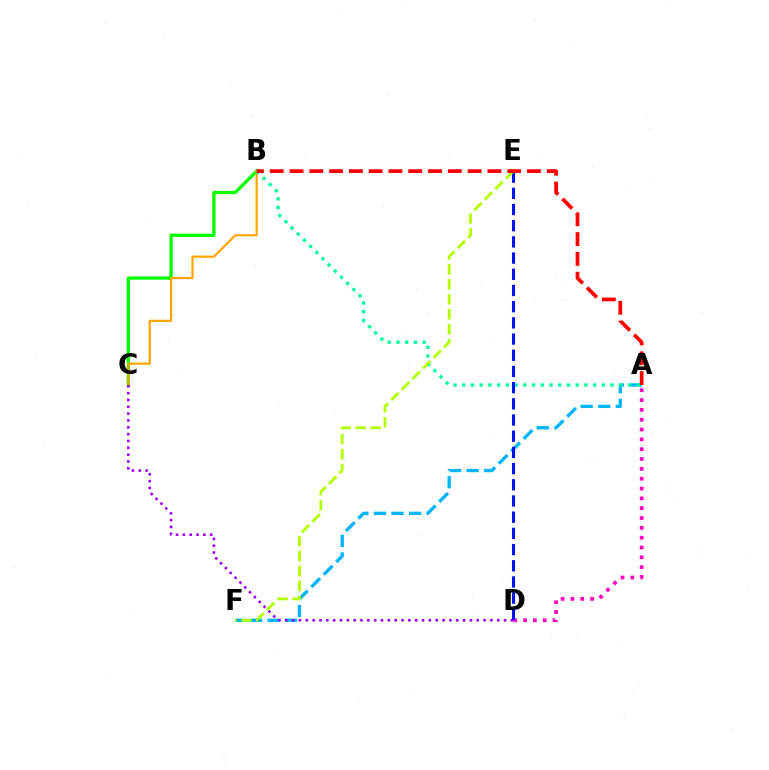{('A', 'F'): [{'color': '#00b5ff', 'line_style': 'dashed', 'thickness': 2.39}], ('B', 'C'): [{'color': '#08ff00', 'line_style': 'solid', 'thickness': 2.38}, {'color': '#ffa500', 'line_style': 'solid', 'thickness': 1.59}], ('A', 'B'): [{'color': '#00ff9d', 'line_style': 'dotted', 'thickness': 2.37}, {'color': '#ff0000', 'line_style': 'dashed', 'thickness': 2.69}], ('C', 'D'): [{'color': '#9b00ff', 'line_style': 'dotted', 'thickness': 1.86}], ('A', 'D'): [{'color': '#ff00bd', 'line_style': 'dotted', 'thickness': 2.67}], ('D', 'E'): [{'color': '#0010ff', 'line_style': 'dashed', 'thickness': 2.2}], ('E', 'F'): [{'color': '#b3ff00', 'line_style': 'dashed', 'thickness': 2.03}]}